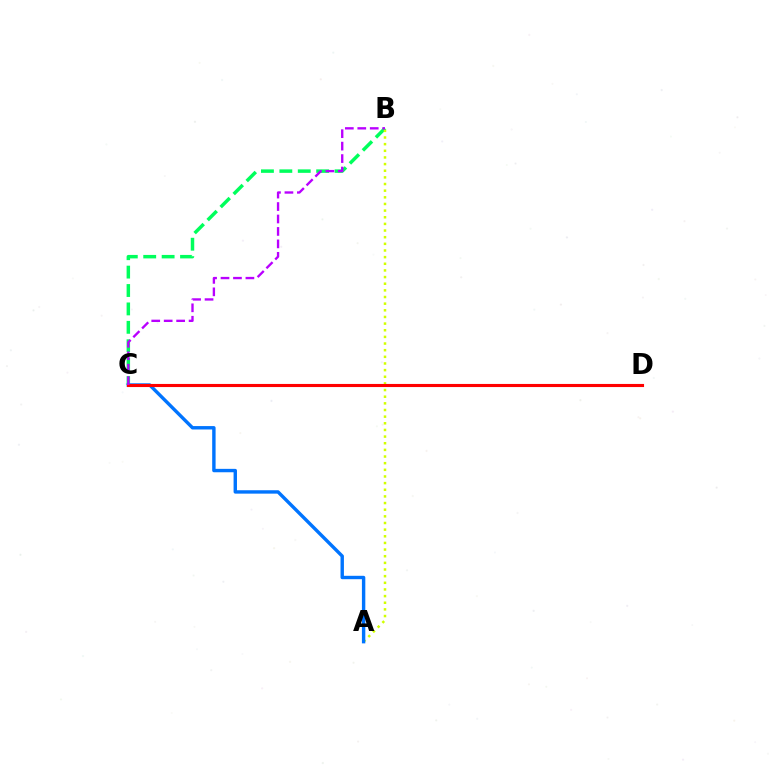{('B', 'C'): [{'color': '#00ff5c', 'line_style': 'dashed', 'thickness': 2.5}, {'color': '#b900ff', 'line_style': 'dashed', 'thickness': 1.69}], ('A', 'B'): [{'color': '#d1ff00', 'line_style': 'dotted', 'thickness': 1.81}], ('A', 'C'): [{'color': '#0074ff', 'line_style': 'solid', 'thickness': 2.45}], ('C', 'D'): [{'color': '#ff0000', 'line_style': 'solid', 'thickness': 2.24}]}